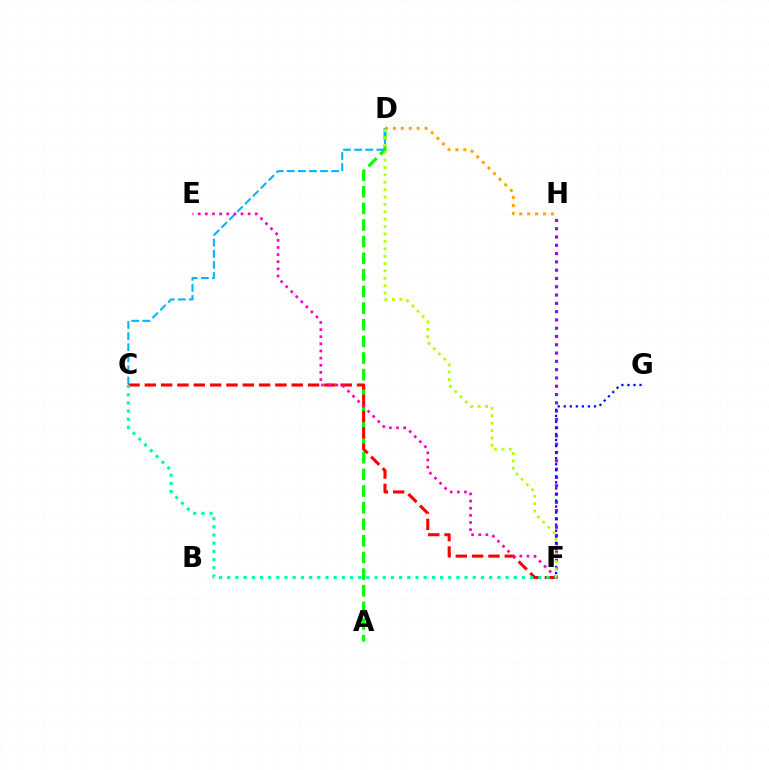{('F', 'H'): [{'color': '#9b00ff', 'line_style': 'dotted', 'thickness': 2.25}], ('A', 'D'): [{'color': '#08ff00', 'line_style': 'dashed', 'thickness': 2.26}], ('F', 'G'): [{'color': '#0010ff', 'line_style': 'dotted', 'thickness': 1.64}], ('C', 'F'): [{'color': '#ff0000', 'line_style': 'dashed', 'thickness': 2.22}, {'color': '#00ff9d', 'line_style': 'dotted', 'thickness': 2.22}], ('C', 'D'): [{'color': '#00b5ff', 'line_style': 'dashed', 'thickness': 1.51}], ('E', 'F'): [{'color': '#ff00bd', 'line_style': 'dotted', 'thickness': 1.94}], ('D', 'H'): [{'color': '#ffa500', 'line_style': 'dotted', 'thickness': 2.15}], ('D', 'F'): [{'color': '#b3ff00', 'line_style': 'dotted', 'thickness': 2.01}]}